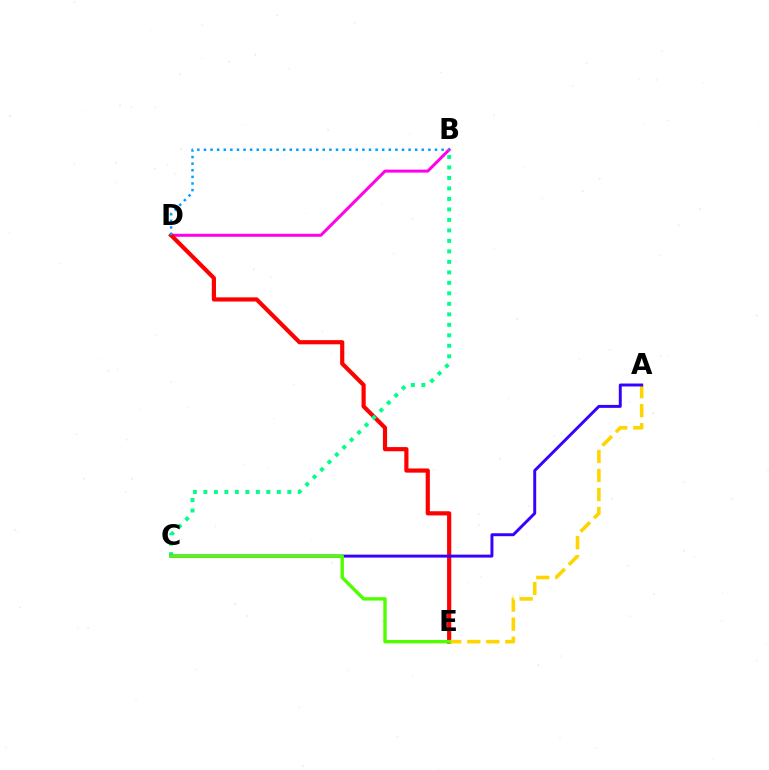{('B', 'D'): [{'color': '#ff00ed', 'line_style': 'solid', 'thickness': 2.16}, {'color': '#009eff', 'line_style': 'dotted', 'thickness': 1.79}], ('D', 'E'): [{'color': '#ff0000', 'line_style': 'solid', 'thickness': 3.0}], ('A', 'E'): [{'color': '#ffd500', 'line_style': 'dashed', 'thickness': 2.58}], ('B', 'C'): [{'color': '#00ff86', 'line_style': 'dotted', 'thickness': 2.85}], ('A', 'C'): [{'color': '#3700ff', 'line_style': 'solid', 'thickness': 2.12}], ('C', 'E'): [{'color': '#4fff00', 'line_style': 'solid', 'thickness': 2.43}]}